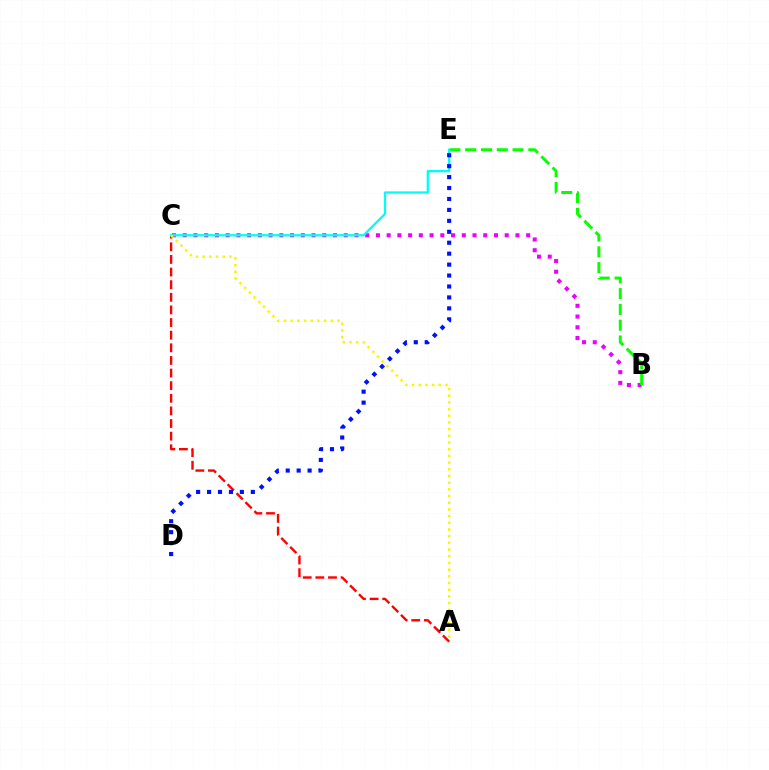{('A', 'C'): [{'color': '#ff0000', 'line_style': 'dashed', 'thickness': 1.71}, {'color': '#fcf500', 'line_style': 'dotted', 'thickness': 1.82}], ('B', 'C'): [{'color': '#ee00ff', 'line_style': 'dotted', 'thickness': 2.92}], ('B', 'E'): [{'color': '#08ff00', 'line_style': 'dashed', 'thickness': 2.15}], ('C', 'E'): [{'color': '#00fff6', 'line_style': 'solid', 'thickness': 1.65}], ('D', 'E'): [{'color': '#0010ff', 'line_style': 'dotted', 'thickness': 2.97}]}